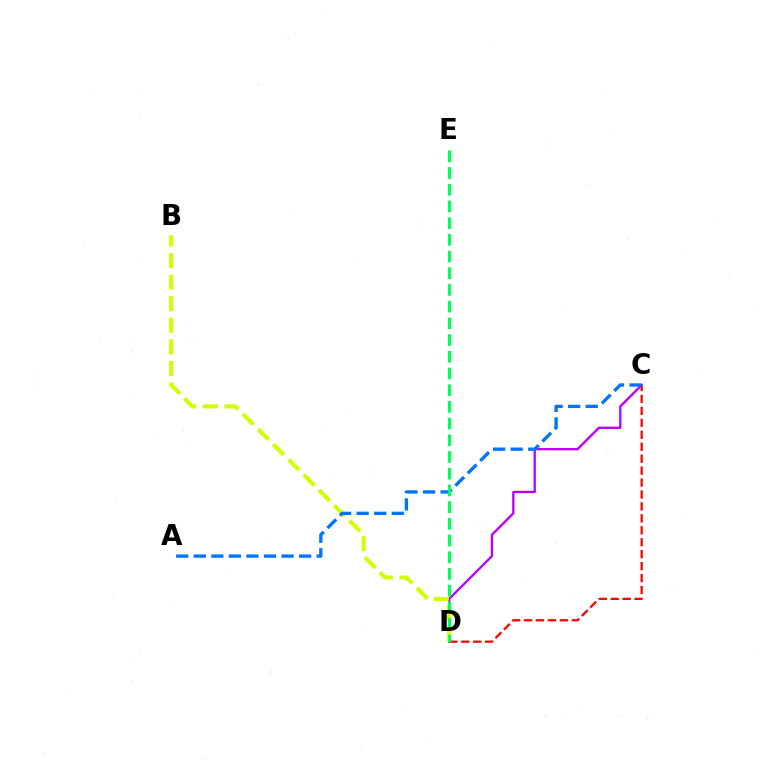{('C', 'D'): [{'color': '#b900ff', 'line_style': 'solid', 'thickness': 1.67}, {'color': '#ff0000', 'line_style': 'dashed', 'thickness': 1.62}], ('B', 'D'): [{'color': '#d1ff00', 'line_style': 'dashed', 'thickness': 2.93}], ('A', 'C'): [{'color': '#0074ff', 'line_style': 'dashed', 'thickness': 2.38}], ('D', 'E'): [{'color': '#00ff5c', 'line_style': 'dashed', 'thickness': 2.27}]}